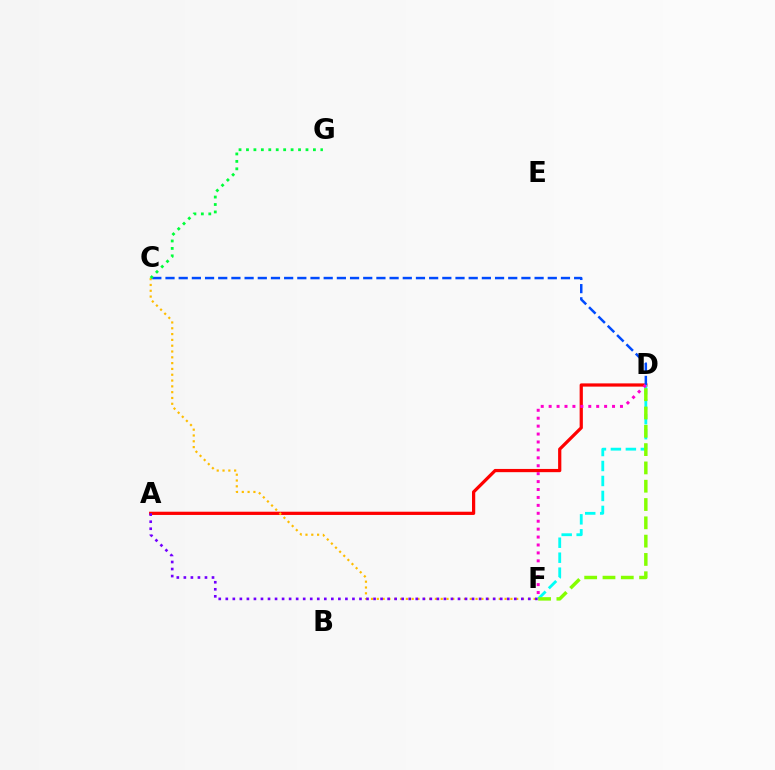{('A', 'D'): [{'color': '#ff0000', 'line_style': 'solid', 'thickness': 2.33}], ('C', 'F'): [{'color': '#ffbd00', 'line_style': 'dotted', 'thickness': 1.58}], ('A', 'F'): [{'color': '#7200ff', 'line_style': 'dotted', 'thickness': 1.91}], ('C', 'D'): [{'color': '#004bff', 'line_style': 'dashed', 'thickness': 1.79}], ('D', 'F'): [{'color': '#00fff6', 'line_style': 'dashed', 'thickness': 2.03}, {'color': '#84ff00', 'line_style': 'dashed', 'thickness': 2.49}, {'color': '#ff00cf', 'line_style': 'dotted', 'thickness': 2.15}], ('C', 'G'): [{'color': '#00ff39', 'line_style': 'dotted', 'thickness': 2.02}]}